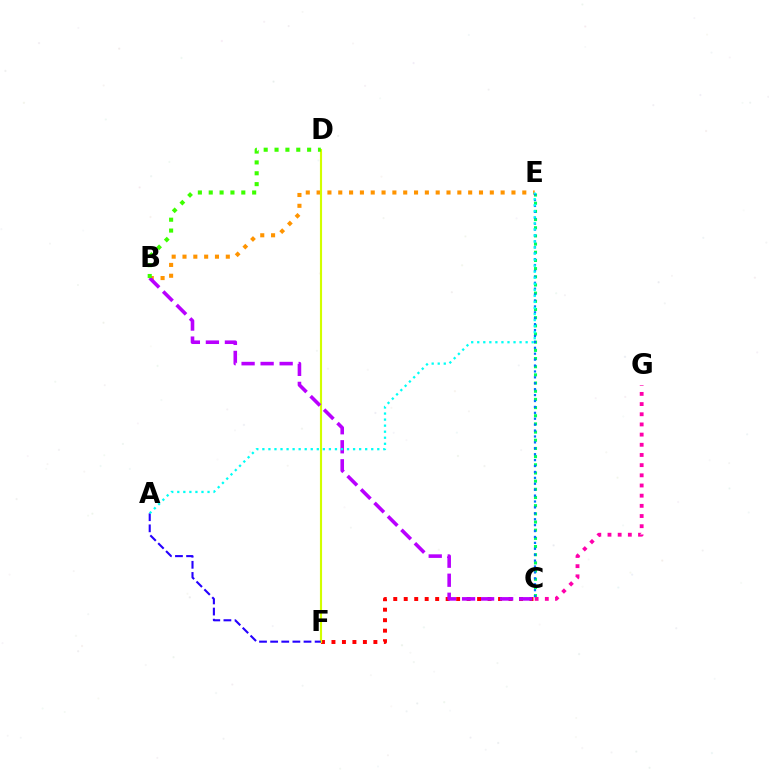{('B', 'E'): [{'color': '#ff9400', 'line_style': 'dotted', 'thickness': 2.94}], ('C', 'F'): [{'color': '#ff0000', 'line_style': 'dotted', 'thickness': 2.85}], ('C', 'E'): [{'color': '#00ff5c', 'line_style': 'dotted', 'thickness': 2.22}, {'color': '#0074ff', 'line_style': 'dotted', 'thickness': 1.61}], ('D', 'F'): [{'color': '#d1ff00', 'line_style': 'solid', 'thickness': 1.53}], ('C', 'G'): [{'color': '#ff00ac', 'line_style': 'dotted', 'thickness': 2.77}], ('A', 'F'): [{'color': '#2500ff', 'line_style': 'dashed', 'thickness': 1.51}], ('B', 'C'): [{'color': '#b900ff', 'line_style': 'dashed', 'thickness': 2.59}], ('B', 'D'): [{'color': '#3dff00', 'line_style': 'dotted', 'thickness': 2.95}], ('A', 'E'): [{'color': '#00fff6', 'line_style': 'dotted', 'thickness': 1.64}]}